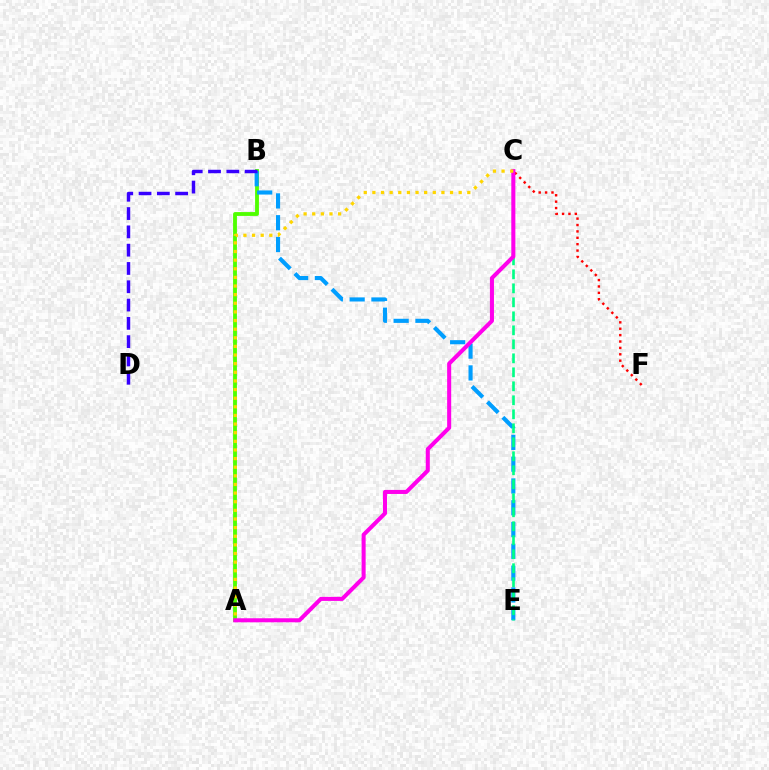{('A', 'B'): [{'color': '#4fff00', 'line_style': 'solid', 'thickness': 2.76}], ('B', 'E'): [{'color': '#009eff', 'line_style': 'dashed', 'thickness': 2.96}], ('B', 'D'): [{'color': '#3700ff', 'line_style': 'dashed', 'thickness': 2.49}], ('C', 'E'): [{'color': '#00ff86', 'line_style': 'dashed', 'thickness': 1.9}], ('C', 'F'): [{'color': '#ff0000', 'line_style': 'dotted', 'thickness': 1.74}], ('A', 'C'): [{'color': '#ff00ed', 'line_style': 'solid', 'thickness': 2.91}, {'color': '#ffd500', 'line_style': 'dotted', 'thickness': 2.34}]}